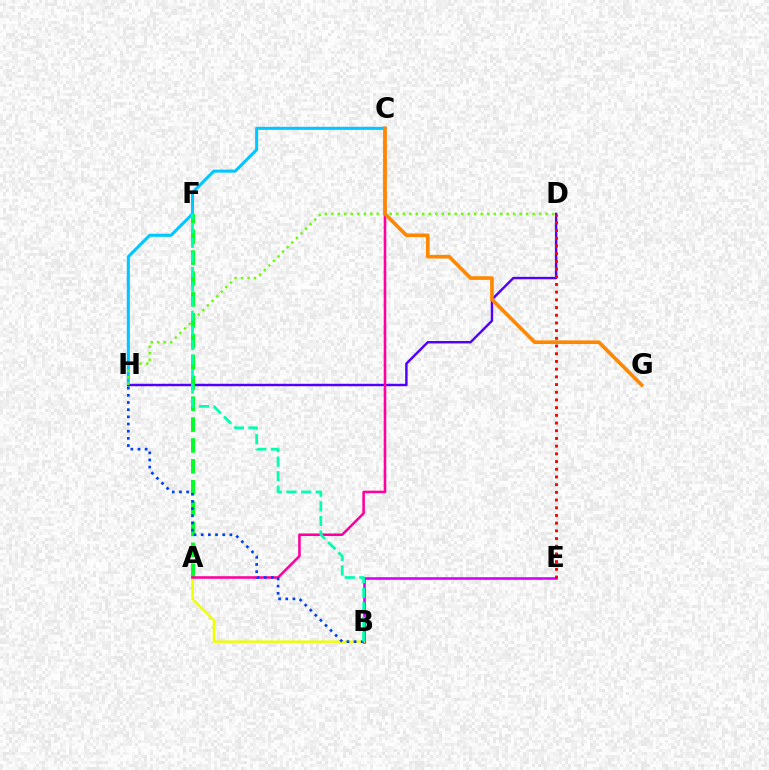{('C', 'H'): [{'color': '#00c7ff', 'line_style': 'solid', 'thickness': 2.2}], ('B', 'E'): [{'color': '#d600ff', 'line_style': 'solid', 'thickness': 1.87}], ('D', 'H'): [{'color': '#4f00ff', 'line_style': 'solid', 'thickness': 1.75}, {'color': '#66ff00', 'line_style': 'dotted', 'thickness': 1.76}], ('A', 'B'): [{'color': '#eeff00', 'line_style': 'solid', 'thickness': 1.76}], ('A', 'F'): [{'color': '#00ff27', 'line_style': 'dashed', 'thickness': 2.84}], ('A', 'C'): [{'color': '#ff00a0', 'line_style': 'solid', 'thickness': 1.85}], ('B', 'H'): [{'color': '#003fff', 'line_style': 'dotted', 'thickness': 1.95}], ('D', 'E'): [{'color': '#ff0000', 'line_style': 'dotted', 'thickness': 2.09}], ('C', 'G'): [{'color': '#ff8800', 'line_style': 'solid', 'thickness': 2.62}], ('B', 'F'): [{'color': '#00ffaf', 'line_style': 'dashed', 'thickness': 1.98}]}